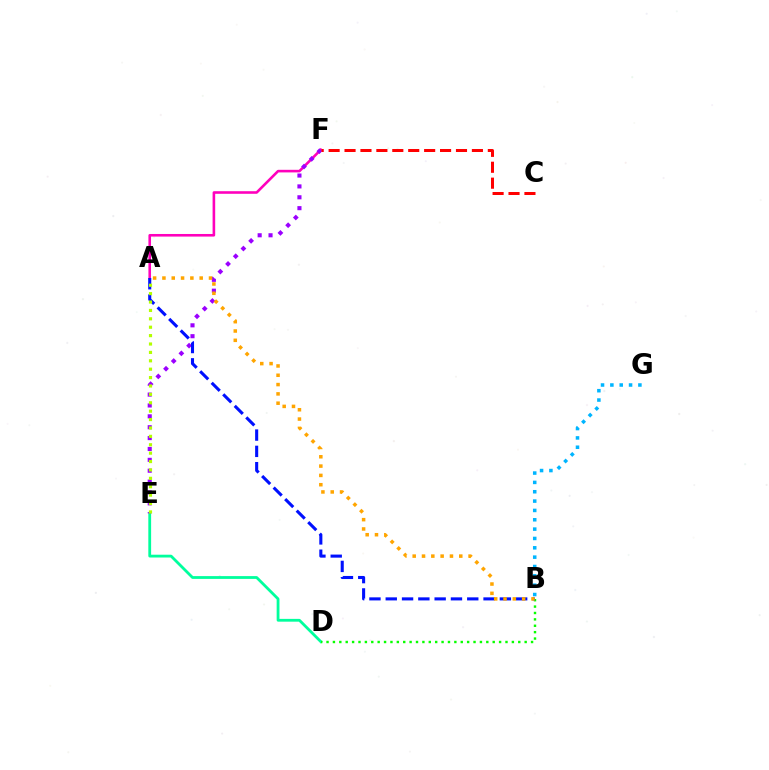{('A', 'F'): [{'color': '#ff00bd', 'line_style': 'solid', 'thickness': 1.87}], ('D', 'E'): [{'color': '#00ff9d', 'line_style': 'solid', 'thickness': 2.01}], ('B', 'D'): [{'color': '#08ff00', 'line_style': 'dotted', 'thickness': 1.74}], ('E', 'F'): [{'color': '#9b00ff', 'line_style': 'dotted', 'thickness': 2.95}], ('A', 'B'): [{'color': '#0010ff', 'line_style': 'dashed', 'thickness': 2.21}, {'color': '#ffa500', 'line_style': 'dotted', 'thickness': 2.53}], ('B', 'G'): [{'color': '#00b5ff', 'line_style': 'dotted', 'thickness': 2.54}], ('A', 'E'): [{'color': '#b3ff00', 'line_style': 'dotted', 'thickness': 2.28}], ('C', 'F'): [{'color': '#ff0000', 'line_style': 'dashed', 'thickness': 2.16}]}